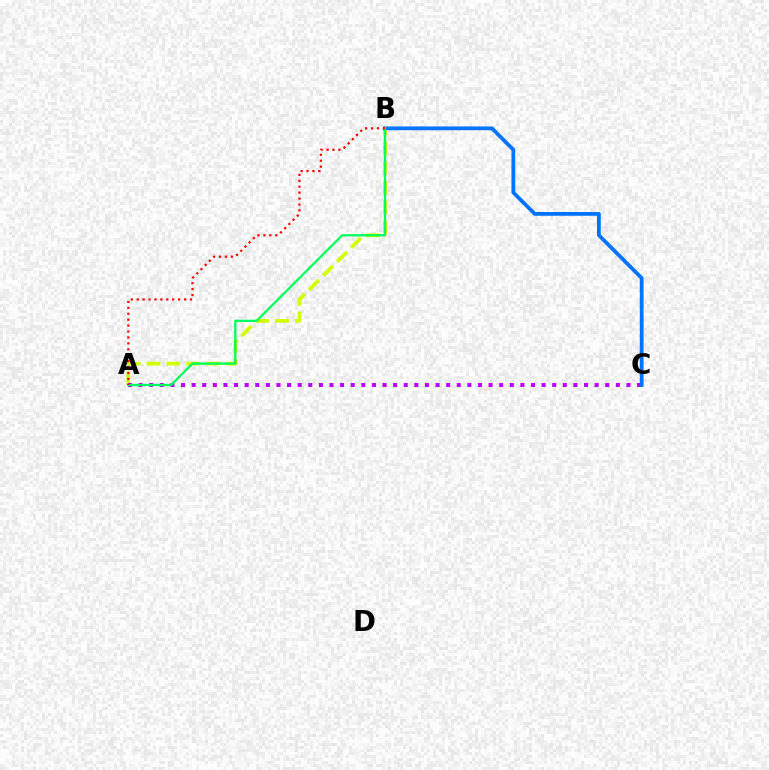{('A', 'B'): [{'color': '#d1ff00', 'line_style': 'dashed', 'thickness': 2.69}, {'color': '#00ff5c', 'line_style': 'solid', 'thickness': 1.64}, {'color': '#ff0000', 'line_style': 'dotted', 'thickness': 1.61}], ('A', 'C'): [{'color': '#b900ff', 'line_style': 'dotted', 'thickness': 2.88}], ('B', 'C'): [{'color': '#0074ff', 'line_style': 'solid', 'thickness': 2.72}]}